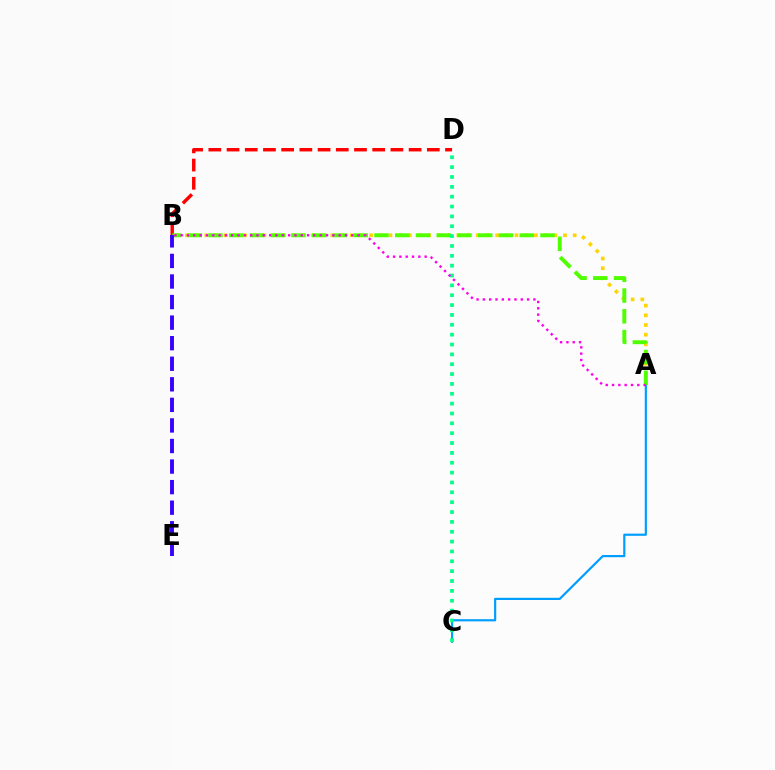{('A', 'B'): [{'color': '#ffd500', 'line_style': 'dotted', 'thickness': 2.63}, {'color': '#4fff00', 'line_style': 'dashed', 'thickness': 2.82}, {'color': '#ff00ed', 'line_style': 'dotted', 'thickness': 1.72}], ('B', 'D'): [{'color': '#ff0000', 'line_style': 'dashed', 'thickness': 2.47}], ('A', 'C'): [{'color': '#009eff', 'line_style': 'solid', 'thickness': 1.57}], ('C', 'D'): [{'color': '#00ff86', 'line_style': 'dotted', 'thickness': 2.68}], ('B', 'E'): [{'color': '#3700ff', 'line_style': 'dashed', 'thickness': 2.79}]}